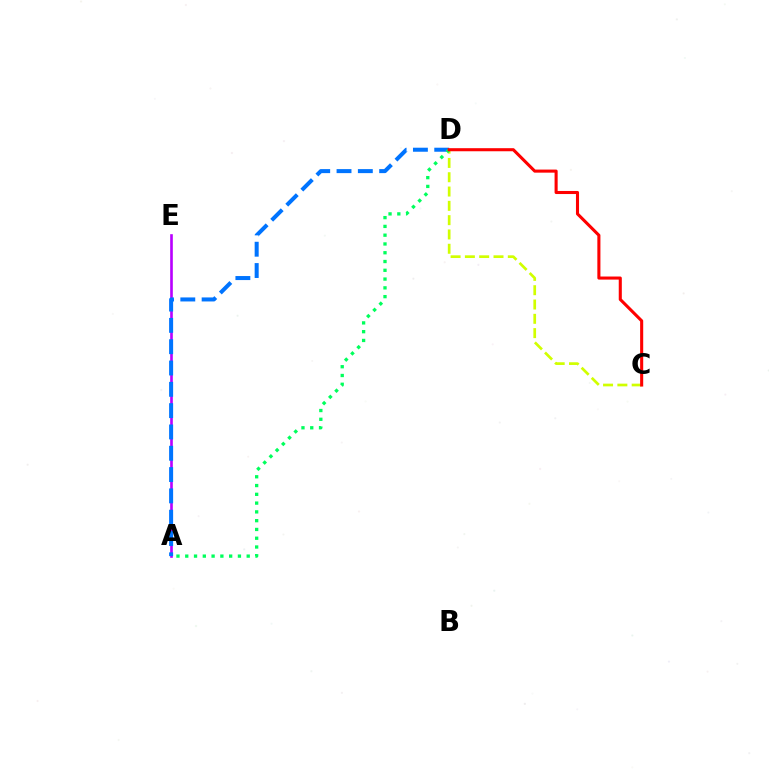{('A', 'E'): [{'color': '#b900ff', 'line_style': 'solid', 'thickness': 1.89}], ('A', 'D'): [{'color': '#0074ff', 'line_style': 'dashed', 'thickness': 2.9}, {'color': '#00ff5c', 'line_style': 'dotted', 'thickness': 2.39}], ('C', 'D'): [{'color': '#d1ff00', 'line_style': 'dashed', 'thickness': 1.94}, {'color': '#ff0000', 'line_style': 'solid', 'thickness': 2.21}]}